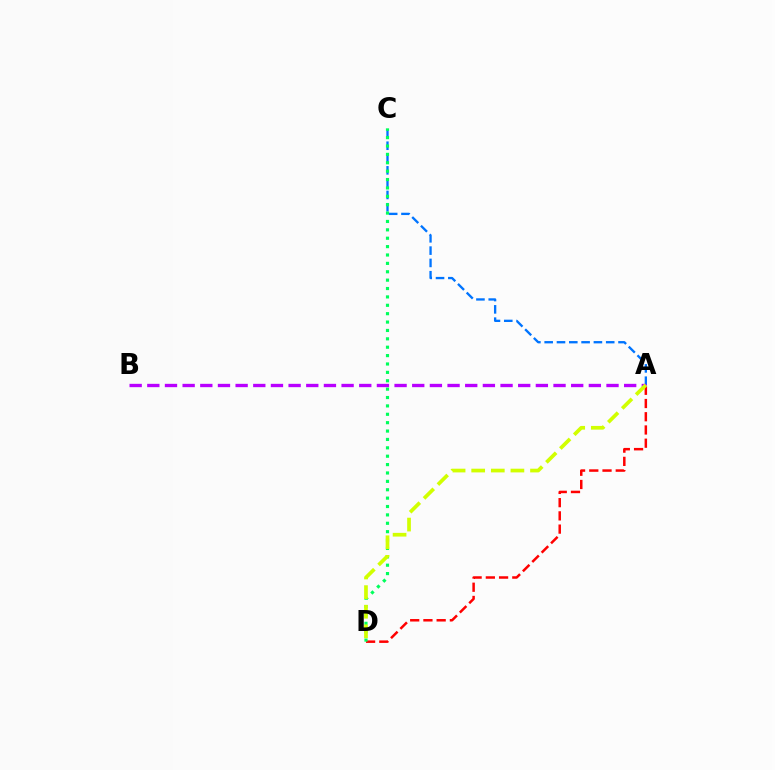{('A', 'C'): [{'color': '#0074ff', 'line_style': 'dashed', 'thickness': 1.67}], ('A', 'D'): [{'color': '#ff0000', 'line_style': 'dashed', 'thickness': 1.8}, {'color': '#d1ff00', 'line_style': 'dashed', 'thickness': 2.66}], ('C', 'D'): [{'color': '#00ff5c', 'line_style': 'dotted', 'thickness': 2.28}], ('A', 'B'): [{'color': '#b900ff', 'line_style': 'dashed', 'thickness': 2.4}]}